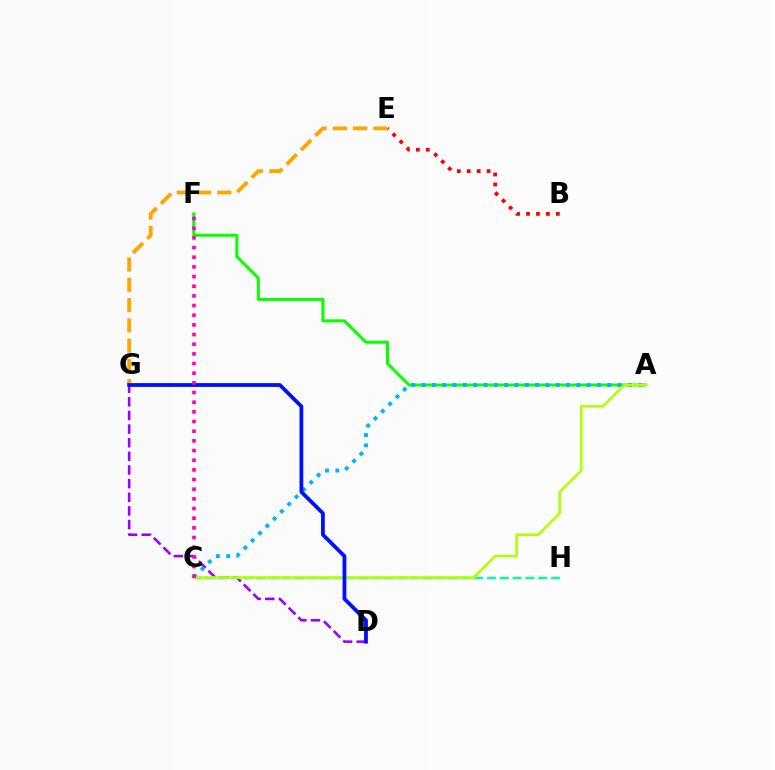{('A', 'F'): [{'color': '#08ff00', 'line_style': 'solid', 'thickness': 2.14}], ('D', 'G'): [{'color': '#9b00ff', 'line_style': 'dashed', 'thickness': 1.85}, {'color': '#0010ff', 'line_style': 'solid', 'thickness': 2.73}], ('B', 'E'): [{'color': '#ff0000', 'line_style': 'dotted', 'thickness': 2.7}], ('E', 'G'): [{'color': '#ffa500', 'line_style': 'dashed', 'thickness': 2.76}], ('C', 'H'): [{'color': '#00ff9d', 'line_style': 'dashed', 'thickness': 1.74}], ('A', 'C'): [{'color': '#00b5ff', 'line_style': 'dotted', 'thickness': 2.8}, {'color': '#b3ff00', 'line_style': 'solid', 'thickness': 1.87}], ('C', 'F'): [{'color': '#ff00bd', 'line_style': 'dotted', 'thickness': 2.63}]}